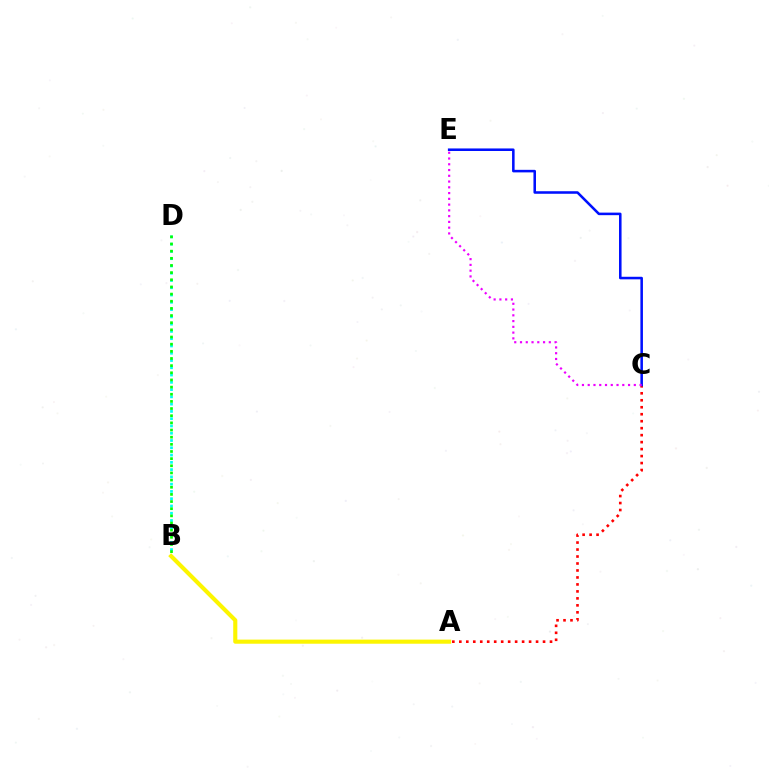{('B', 'D'): [{'color': '#00fff6', 'line_style': 'dotted', 'thickness': 1.98}, {'color': '#08ff00', 'line_style': 'dotted', 'thickness': 1.94}], ('A', 'C'): [{'color': '#ff0000', 'line_style': 'dotted', 'thickness': 1.9}], ('A', 'B'): [{'color': '#fcf500', 'line_style': 'solid', 'thickness': 2.96}], ('C', 'E'): [{'color': '#0010ff', 'line_style': 'solid', 'thickness': 1.84}, {'color': '#ee00ff', 'line_style': 'dotted', 'thickness': 1.57}]}